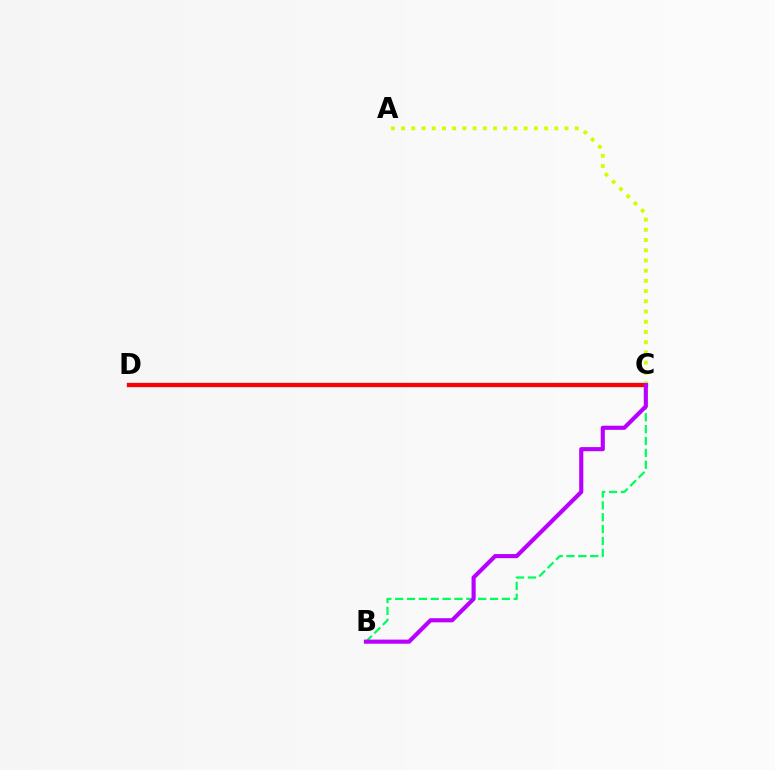{('C', 'D'): [{'color': '#0074ff', 'line_style': 'solid', 'thickness': 3.0}, {'color': '#ff0000', 'line_style': 'solid', 'thickness': 3.0}], ('B', 'C'): [{'color': '#00ff5c', 'line_style': 'dashed', 'thickness': 1.61}, {'color': '#b900ff', 'line_style': 'solid', 'thickness': 2.97}], ('A', 'C'): [{'color': '#d1ff00', 'line_style': 'dotted', 'thickness': 2.78}]}